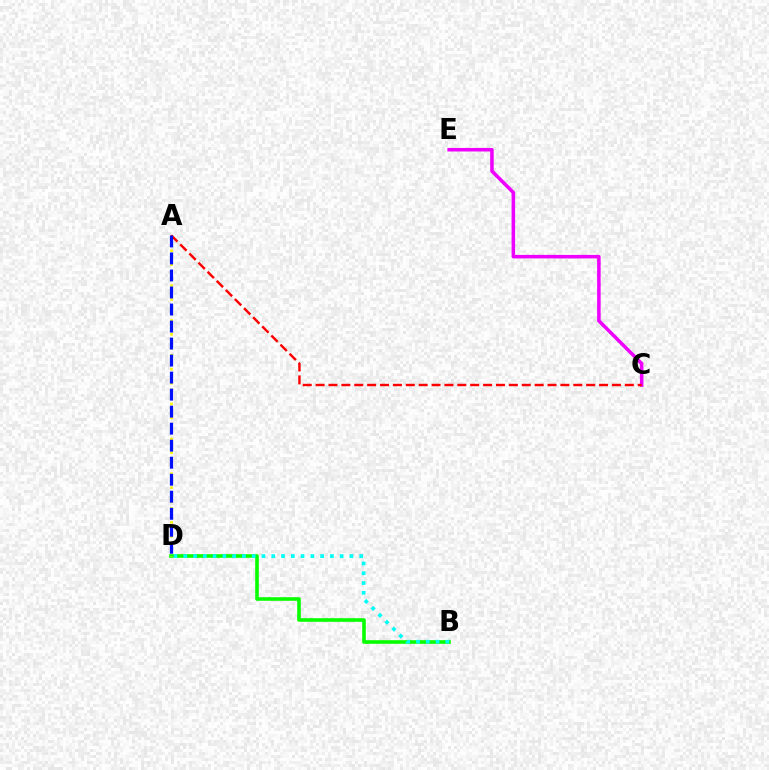{('C', 'E'): [{'color': '#ee00ff', 'line_style': 'solid', 'thickness': 2.54}], ('B', 'D'): [{'color': '#08ff00', 'line_style': 'solid', 'thickness': 2.6}, {'color': '#00fff6', 'line_style': 'dotted', 'thickness': 2.66}], ('A', 'D'): [{'color': '#fcf500', 'line_style': 'dotted', 'thickness': 1.89}, {'color': '#0010ff', 'line_style': 'dashed', 'thickness': 2.31}], ('A', 'C'): [{'color': '#ff0000', 'line_style': 'dashed', 'thickness': 1.75}]}